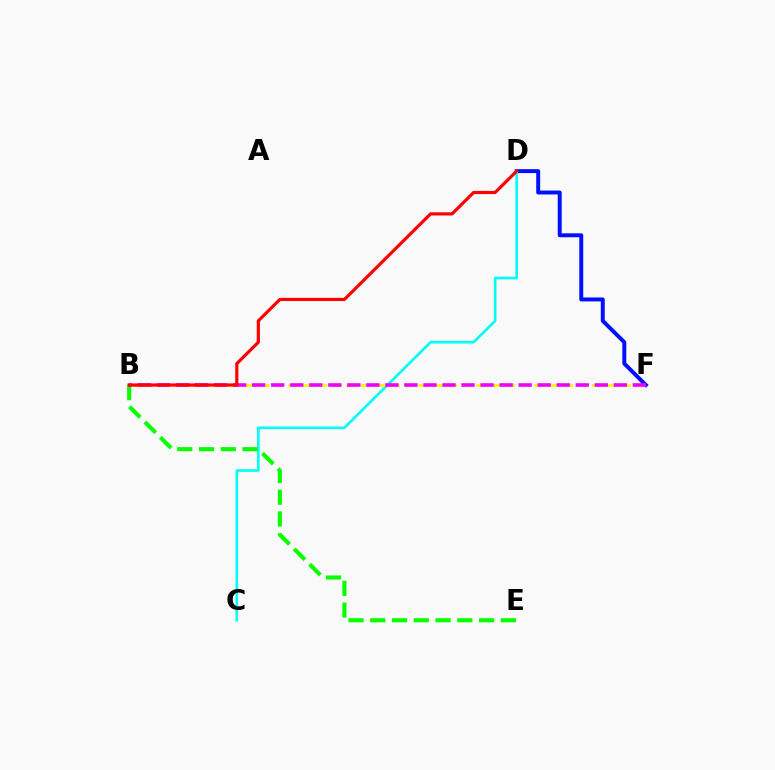{('D', 'F'): [{'color': '#0010ff', 'line_style': 'solid', 'thickness': 2.84}], ('C', 'D'): [{'color': '#00fff6', 'line_style': 'solid', 'thickness': 1.92}], ('B', 'F'): [{'color': '#fcf500', 'line_style': 'dashed', 'thickness': 1.96}, {'color': '#ee00ff', 'line_style': 'dashed', 'thickness': 2.59}], ('B', 'E'): [{'color': '#08ff00', 'line_style': 'dashed', 'thickness': 2.96}], ('B', 'D'): [{'color': '#ff0000', 'line_style': 'solid', 'thickness': 2.29}]}